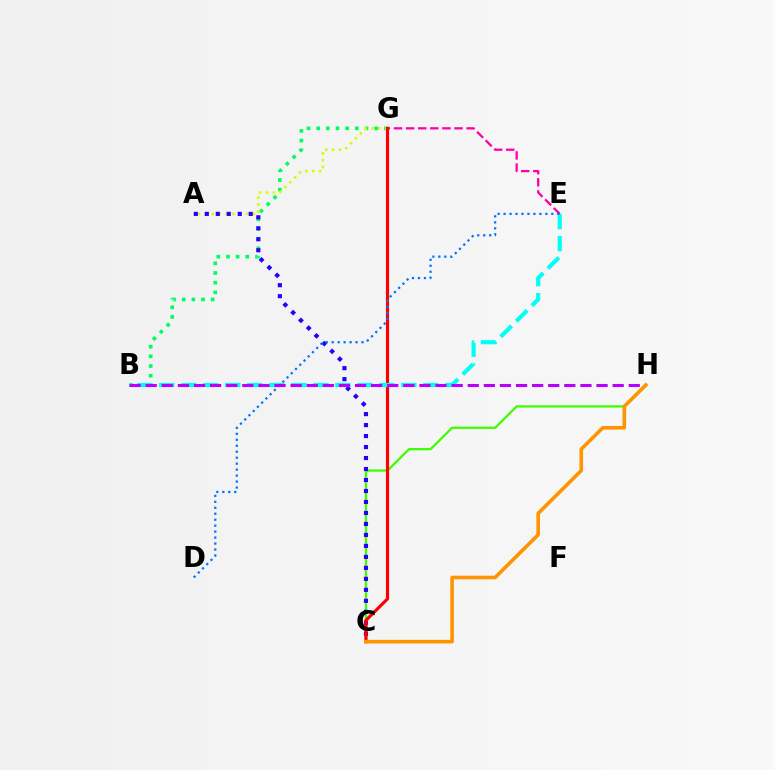{('B', 'G'): [{'color': '#00ff5c', 'line_style': 'dotted', 'thickness': 2.63}], ('A', 'G'): [{'color': '#d1ff00', 'line_style': 'dotted', 'thickness': 1.87}], ('E', 'G'): [{'color': '#ff00ac', 'line_style': 'dashed', 'thickness': 1.64}], ('C', 'H'): [{'color': '#3dff00', 'line_style': 'solid', 'thickness': 1.65}, {'color': '#ff9400', 'line_style': 'solid', 'thickness': 2.6}], ('A', 'C'): [{'color': '#2500ff', 'line_style': 'dotted', 'thickness': 2.98}], ('C', 'G'): [{'color': '#ff0000', 'line_style': 'solid', 'thickness': 2.29}], ('B', 'E'): [{'color': '#00fff6', 'line_style': 'dashed', 'thickness': 2.99}], ('D', 'E'): [{'color': '#0074ff', 'line_style': 'dotted', 'thickness': 1.62}], ('B', 'H'): [{'color': '#b900ff', 'line_style': 'dashed', 'thickness': 2.19}]}